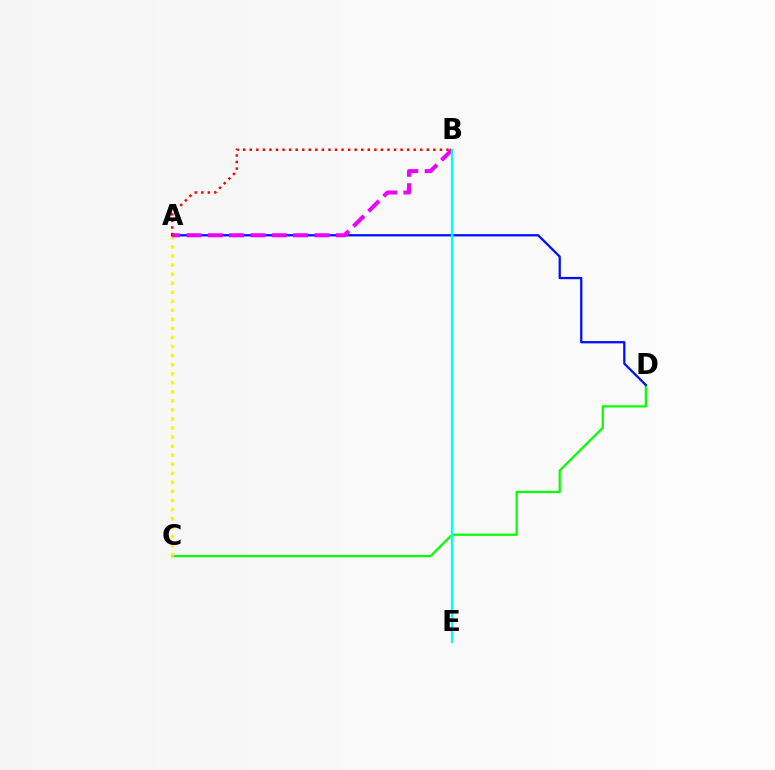{('C', 'D'): [{'color': '#08ff00', 'line_style': 'solid', 'thickness': 1.62}], ('A', 'C'): [{'color': '#fcf500', 'line_style': 'dotted', 'thickness': 2.46}], ('A', 'D'): [{'color': '#0010ff', 'line_style': 'solid', 'thickness': 1.64}], ('A', 'B'): [{'color': '#ee00ff', 'line_style': 'dashed', 'thickness': 2.9}, {'color': '#ff0000', 'line_style': 'dotted', 'thickness': 1.78}], ('B', 'E'): [{'color': '#00fff6', 'line_style': 'solid', 'thickness': 1.62}]}